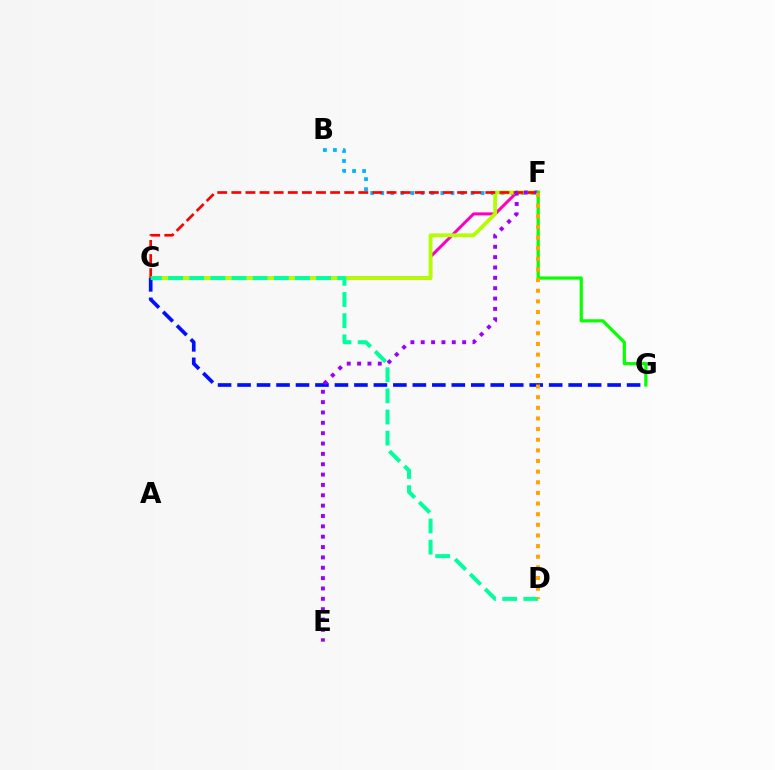{('B', 'F'): [{'color': '#00b5ff', 'line_style': 'dotted', 'thickness': 2.73}], ('C', 'F'): [{'color': '#ff00bd', 'line_style': 'solid', 'thickness': 2.17}, {'color': '#b3ff00', 'line_style': 'solid', 'thickness': 2.73}, {'color': '#ff0000', 'line_style': 'dashed', 'thickness': 1.92}], ('C', 'G'): [{'color': '#0010ff', 'line_style': 'dashed', 'thickness': 2.65}], ('E', 'F'): [{'color': '#9b00ff', 'line_style': 'dotted', 'thickness': 2.81}], ('C', 'D'): [{'color': '#00ff9d', 'line_style': 'dashed', 'thickness': 2.87}], ('F', 'G'): [{'color': '#08ff00', 'line_style': 'solid', 'thickness': 2.3}], ('D', 'F'): [{'color': '#ffa500', 'line_style': 'dotted', 'thickness': 2.89}]}